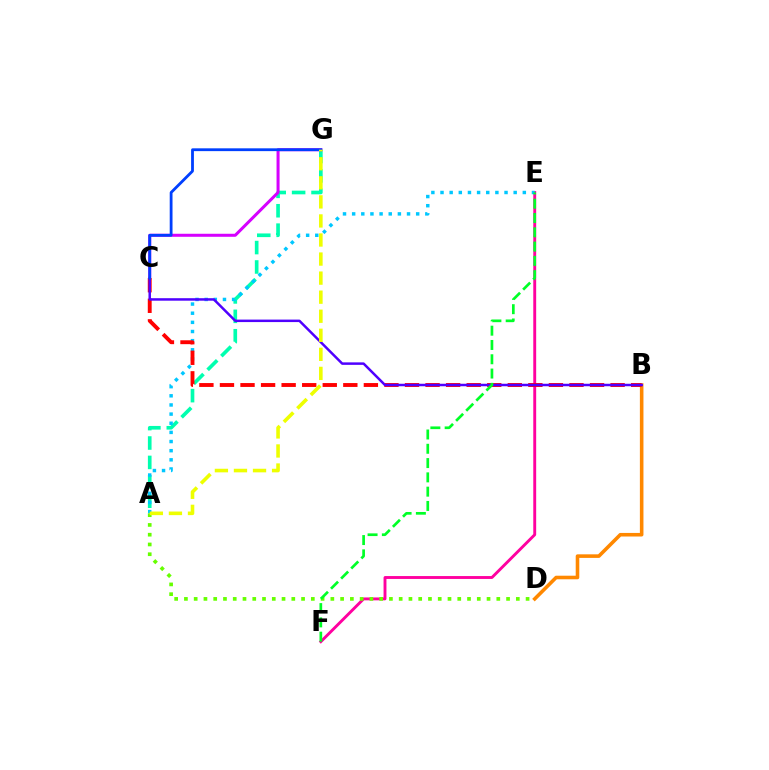{('E', 'F'): [{'color': '#ff00a0', 'line_style': 'solid', 'thickness': 2.08}, {'color': '#00ff27', 'line_style': 'dashed', 'thickness': 1.94}], ('A', 'G'): [{'color': '#00ffaf', 'line_style': 'dashed', 'thickness': 2.64}, {'color': '#eeff00', 'line_style': 'dashed', 'thickness': 2.59}], ('C', 'G'): [{'color': '#d600ff', 'line_style': 'solid', 'thickness': 2.18}, {'color': '#003fff', 'line_style': 'solid', 'thickness': 2.02}], ('B', 'D'): [{'color': '#ff8800', 'line_style': 'solid', 'thickness': 2.57}], ('A', 'E'): [{'color': '#00c7ff', 'line_style': 'dotted', 'thickness': 2.48}], ('B', 'C'): [{'color': '#ff0000', 'line_style': 'dashed', 'thickness': 2.79}, {'color': '#4f00ff', 'line_style': 'solid', 'thickness': 1.79}], ('A', 'D'): [{'color': '#66ff00', 'line_style': 'dotted', 'thickness': 2.65}]}